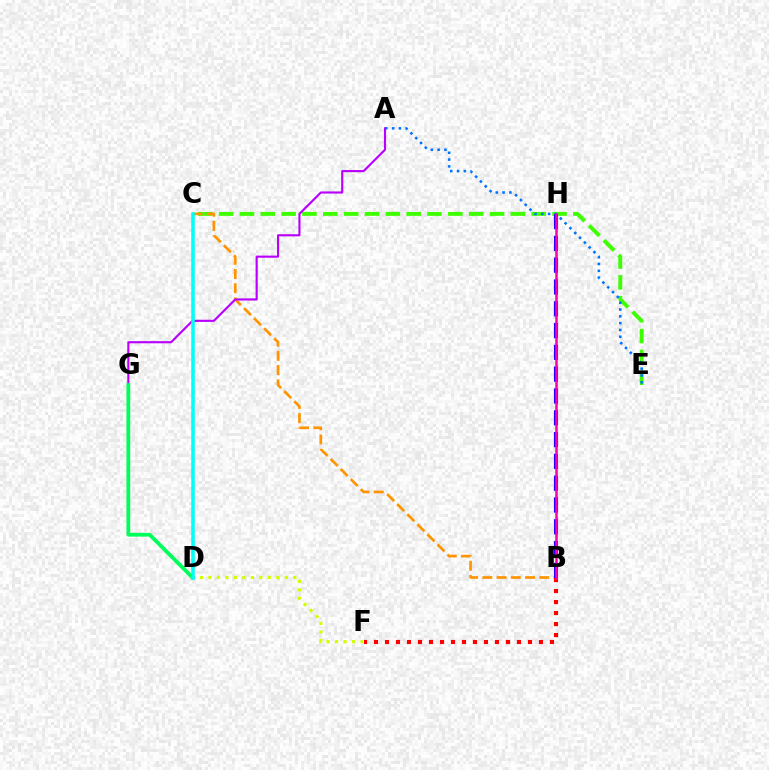{('C', 'E'): [{'color': '#3dff00', 'line_style': 'dashed', 'thickness': 2.83}], ('D', 'F'): [{'color': '#d1ff00', 'line_style': 'dotted', 'thickness': 2.31}], ('A', 'E'): [{'color': '#0074ff', 'line_style': 'dotted', 'thickness': 1.85}], ('B', 'C'): [{'color': '#ff9400', 'line_style': 'dashed', 'thickness': 1.93}], ('B', 'F'): [{'color': '#ff0000', 'line_style': 'dotted', 'thickness': 2.99}], ('B', 'H'): [{'color': '#2500ff', 'line_style': 'dashed', 'thickness': 2.96}, {'color': '#ff00ac', 'line_style': 'solid', 'thickness': 1.82}], ('A', 'G'): [{'color': '#b900ff', 'line_style': 'solid', 'thickness': 1.54}], ('D', 'G'): [{'color': '#00ff5c', 'line_style': 'solid', 'thickness': 2.72}], ('C', 'D'): [{'color': '#00fff6', 'line_style': 'solid', 'thickness': 2.54}]}